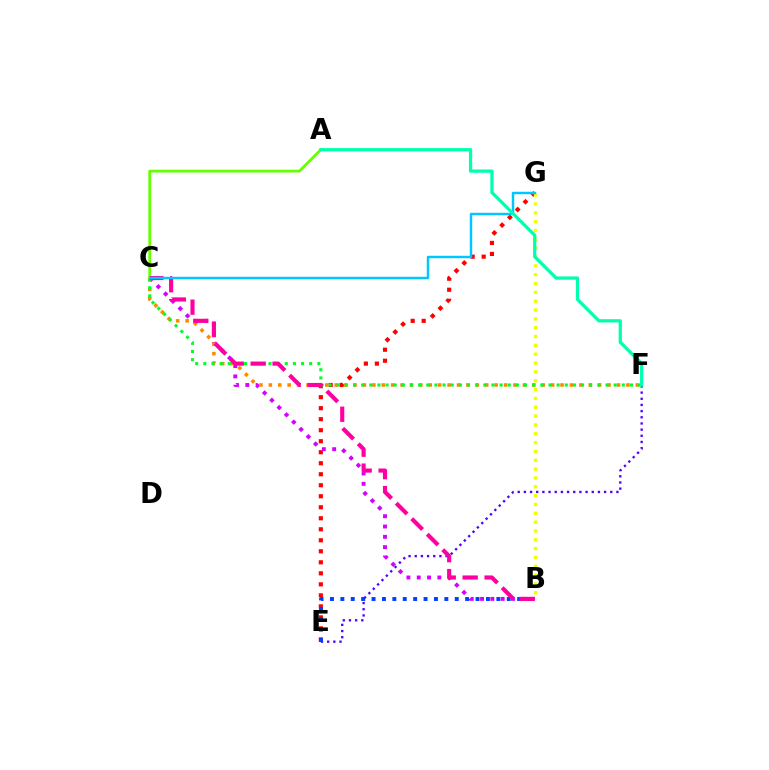{('E', 'F'): [{'color': '#4f00ff', 'line_style': 'dotted', 'thickness': 1.68}], ('E', 'G'): [{'color': '#ff0000', 'line_style': 'dotted', 'thickness': 2.99}], ('B', 'G'): [{'color': '#eeff00', 'line_style': 'dotted', 'thickness': 2.4}], ('B', 'C'): [{'color': '#d600ff', 'line_style': 'dotted', 'thickness': 2.8}, {'color': '#ff00a0', 'line_style': 'dashed', 'thickness': 2.98}], ('B', 'E'): [{'color': '#003fff', 'line_style': 'dotted', 'thickness': 2.83}], ('C', 'F'): [{'color': '#ff8800', 'line_style': 'dotted', 'thickness': 2.56}, {'color': '#00ff27', 'line_style': 'dotted', 'thickness': 2.21}], ('A', 'C'): [{'color': '#66ff00', 'line_style': 'solid', 'thickness': 2.01}], ('C', 'G'): [{'color': '#00c7ff', 'line_style': 'solid', 'thickness': 1.77}], ('A', 'F'): [{'color': '#00ffaf', 'line_style': 'solid', 'thickness': 2.34}]}